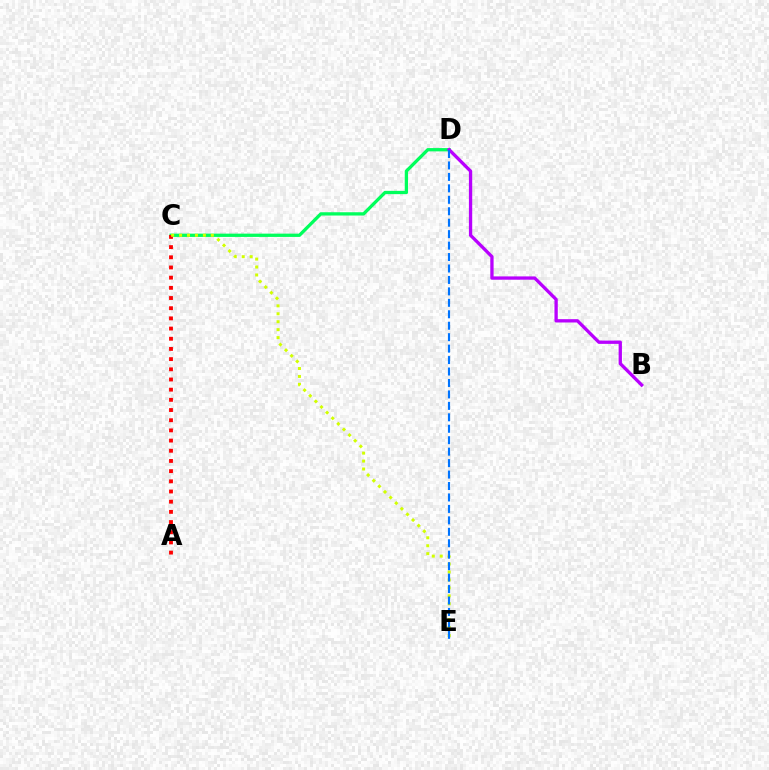{('C', 'D'): [{'color': '#00ff5c', 'line_style': 'solid', 'thickness': 2.37}], ('A', 'C'): [{'color': '#ff0000', 'line_style': 'dotted', 'thickness': 2.77}], ('B', 'D'): [{'color': '#b900ff', 'line_style': 'solid', 'thickness': 2.38}], ('C', 'E'): [{'color': '#d1ff00', 'line_style': 'dotted', 'thickness': 2.16}], ('D', 'E'): [{'color': '#0074ff', 'line_style': 'dashed', 'thickness': 1.56}]}